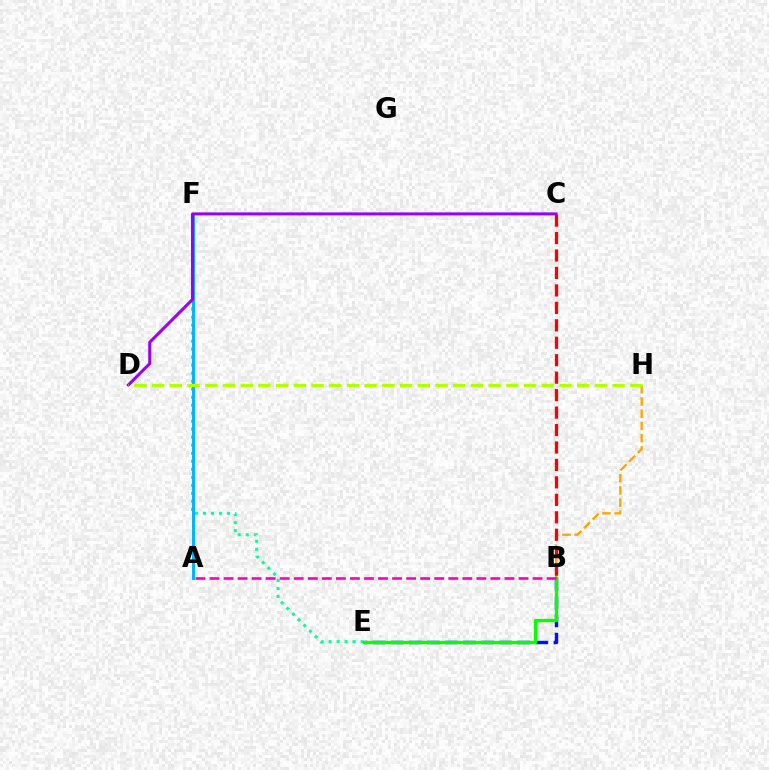{('E', 'F'): [{'color': '#00ff9d', 'line_style': 'dotted', 'thickness': 2.18}], ('A', 'F'): [{'color': '#00b5ff', 'line_style': 'solid', 'thickness': 2.13}], ('B', 'E'): [{'color': '#0010ff', 'line_style': 'dashed', 'thickness': 2.46}, {'color': '#08ff00', 'line_style': 'solid', 'thickness': 2.43}], ('B', 'H'): [{'color': '#ffa500', 'line_style': 'dashed', 'thickness': 1.66}], ('B', 'C'): [{'color': '#ff0000', 'line_style': 'dashed', 'thickness': 2.37}], ('C', 'D'): [{'color': '#9b00ff', 'line_style': 'solid', 'thickness': 2.17}], ('A', 'B'): [{'color': '#ff00bd', 'line_style': 'dashed', 'thickness': 1.91}], ('D', 'H'): [{'color': '#b3ff00', 'line_style': 'dashed', 'thickness': 2.41}]}